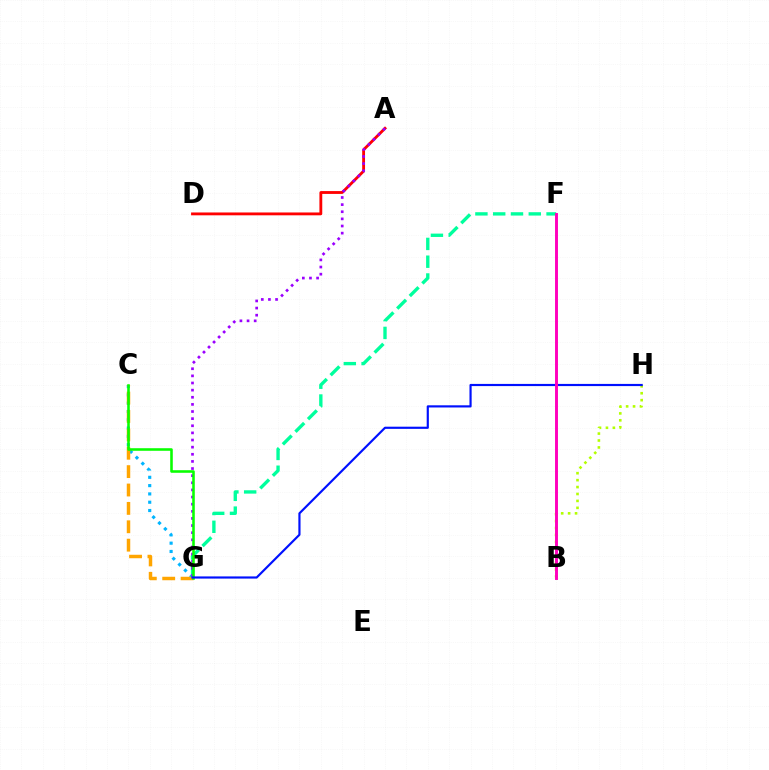{('C', 'G'): [{'color': '#00b5ff', 'line_style': 'dotted', 'thickness': 2.26}, {'color': '#ffa500', 'line_style': 'dashed', 'thickness': 2.5}, {'color': '#08ff00', 'line_style': 'solid', 'thickness': 1.85}], ('A', 'D'): [{'color': '#ff0000', 'line_style': 'solid', 'thickness': 2.04}], ('B', 'H'): [{'color': '#b3ff00', 'line_style': 'dotted', 'thickness': 1.88}], ('F', 'G'): [{'color': '#00ff9d', 'line_style': 'dashed', 'thickness': 2.42}], ('A', 'G'): [{'color': '#9b00ff', 'line_style': 'dotted', 'thickness': 1.94}], ('G', 'H'): [{'color': '#0010ff', 'line_style': 'solid', 'thickness': 1.56}], ('B', 'F'): [{'color': '#ff00bd', 'line_style': 'solid', 'thickness': 2.1}]}